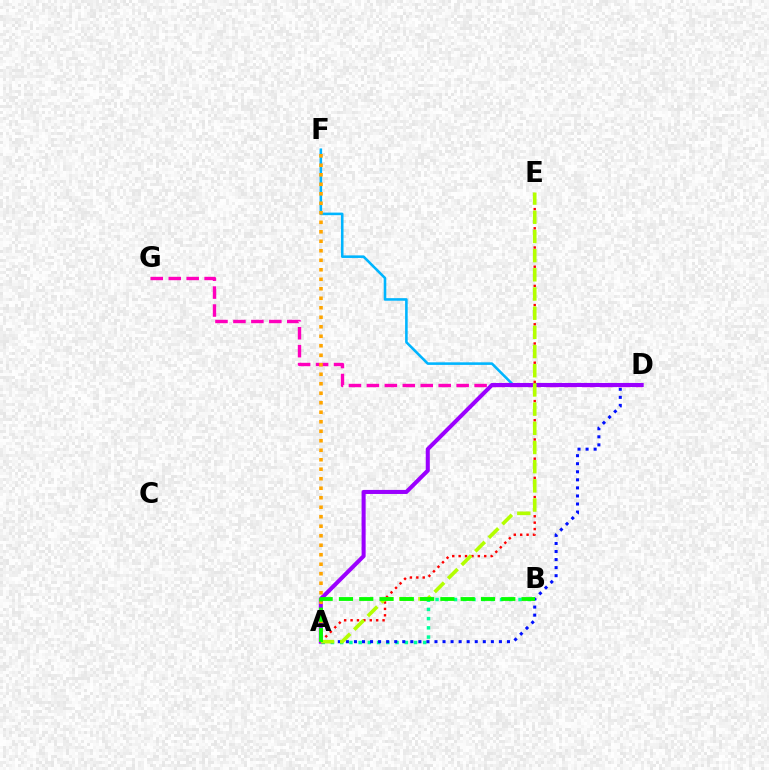{('D', 'F'): [{'color': '#00b5ff', 'line_style': 'solid', 'thickness': 1.86}], ('A', 'B'): [{'color': '#00ff9d', 'line_style': 'dotted', 'thickness': 2.51}, {'color': '#08ff00', 'line_style': 'dashed', 'thickness': 2.76}], ('A', 'D'): [{'color': '#0010ff', 'line_style': 'dotted', 'thickness': 2.19}, {'color': '#9b00ff', 'line_style': 'solid', 'thickness': 2.92}], ('A', 'E'): [{'color': '#ff0000', 'line_style': 'dotted', 'thickness': 1.74}, {'color': '#b3ff00', 'line_style': 'dashed', 'thickness': 2.61}], ('D', 'G'): [{'color': '#ff00bd', 'line_style': 'dashed', 'thickness': 2.44}], ('A', 'F'): [{'color': '#ffa500', 'line_style': 'dotted', 'thickness': 2.58}]}